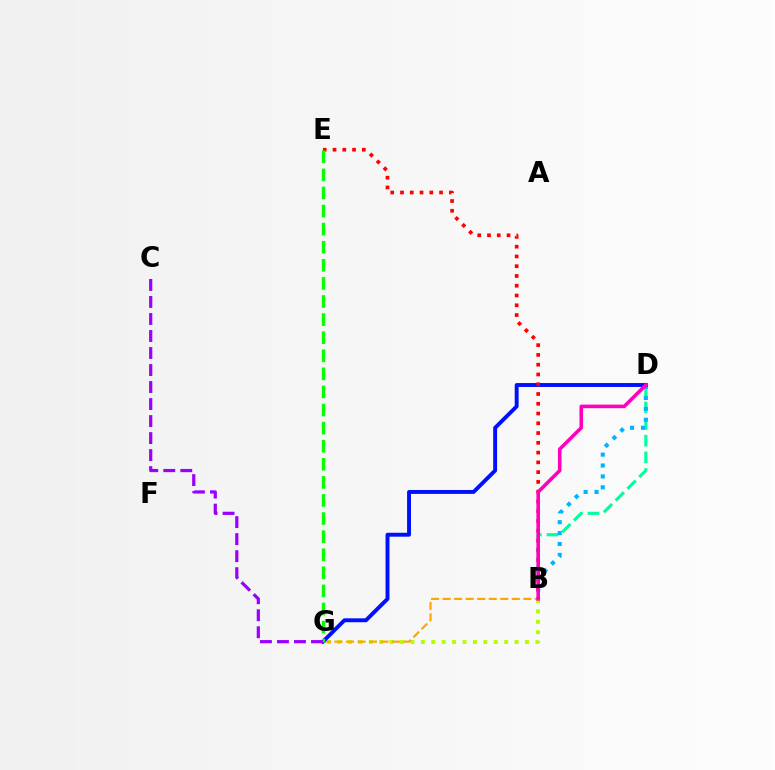{('B', 'D'): [{'color': '#00ff9d', 'line_style': 'dashed', 'thickness': 2.26}, {'color': '#00b5ff', 'line_style': 'dotted', 'thickness': 2.96}, {'color': '#ff00bd', 'line_style': 'solid', 'thickness': 2.57}], ('B', 'G'): [{'color': '#b3ff00', 'line_style': 'dotted', 'thickness': 2.83}, {'color': '#ffa500', 'line_style': 'dashed', 'thickness': 1.57}], ('D', 'G'): [{'color': '#0010ff', 'line_style': 'solid', 'thickness': 2.82}], ('B', 'E'): [{'color': '#ff0000', 'line_style': 'dotted', 'thickness': 2.65}], ('E', 'G'): [{'color': '#08ff00', 'line_style': 'dashed', 'thickness': 2.46}], ('C', 'G'): [{'color': '#9b00ff', 'line_style': 'dashed', 'thickness': 2.31}]}